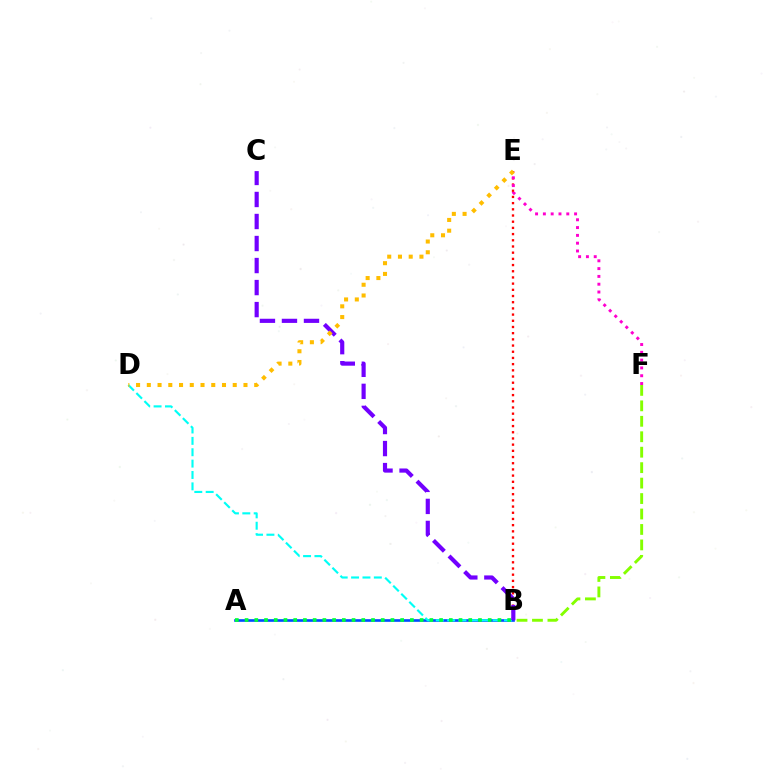{('B', 'E'): [{'color': '#ff0000', 'line_style': 'dotted', 'thickness': 1.68}], ('A', 'B'): [{'color': '#004bff', 'line_style': 'solid', 'thickness': 1.91}, {'color': '#00ff39', 'line_style': 'dotted', 'thickness': 2.64}], ('B', 'D'): [{'color': '#00fff6', 'line_style': 'dashed', 'thickness': 1.55}], ('B', 'F'): [{'color': '#84ff00', 'line_style': 'dashed', 'thickness': 2.1}], ('B', 'C'): [{'color': '#7200ff', 'line_style': 'dashed', 'thickness': 2.99}], ('E', 'F'): [{'color': '#ff00cf', 'line_style': 'dotted', 'thickness': 2.12}], ('D', 'E'): [{'color': '#ffbd00', 'line_style': 'dotted', 'thickness': 2.92}]}